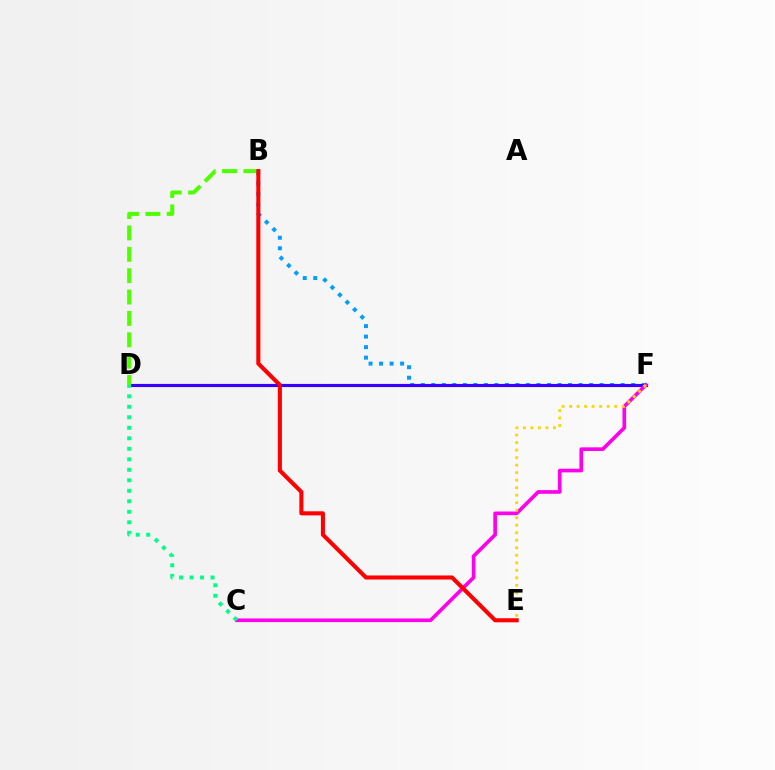{('B', 'F'): [{'color': '#009eff', 'line_style': 'dotted', 'thickness': 2.86}], ('D', 'F'): [{'color': '#3700ff', 'line_style': 'solid', 'thickness': 2.26}], ('C', 'F'): [{'color': '#ff00ed', 'line_style': 'solid', 'thickness': 2.62}], ('E', 'F'): [{'color': '#ffd500', 'line_style': 'dotted', 'thickness': 2.04}], ('B', 'D'): [{'color': '#4fff00', 'line_style': 'dashed', 'thickness': 2.9}], ('B', 'E'): [{'color': '#ff0000', 'line_style': 'solid', 'thickness': 2.93}], ('C', 'D'): [{'color': '#00ff86', 'line_style': 'dotted', 'thickness': 2.85}]}